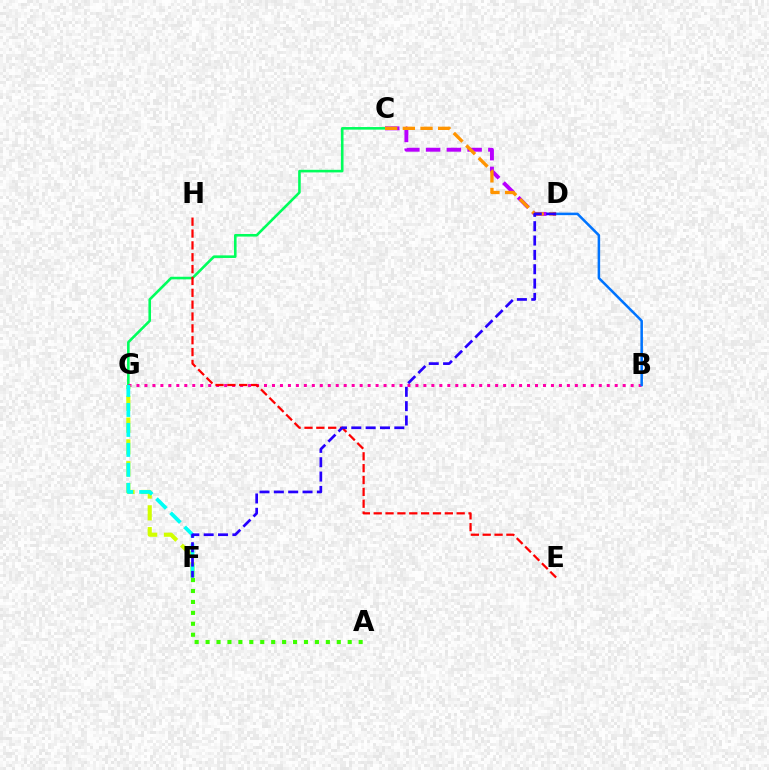{('C', 'G'): [{'color': '#00ff5c', 'line_style': 'solid', 'thickness': 1.87}], ('B', 'G'): [{'color': '#ff00ac', 'line_style': 'dotted', 'thickness': 2.17}], ('F', 'G'): [{'color': '#d1ff00', 'line_style': 'dashed', 'thickness': 2.96}, {'color': '#00fff6', 'line_style': 'dashed', 'thickness': 2.71}], ('C', 'D'): [{'color': '#b900ff', 'line_style': 'dashed', 'thickness': 2.82}, {'color': '#ff9400', 'line_style': 'dashed', 'thickness': 2.4}], ('B', 'D'): [{'color': '#0074ff', 'line_style': 'solid', 'thickness': 1.82}], ('E', 'H'): [{'color': '#ff0000', 'line_style': 'dashed', 'thickness': 1.61}], ('D', 'F'): [{'color': '#2500ff', 'line_style': 'dashed', 'thickness': 1.95}], ('A', 'F'): [{'color': '#3dff00', 'line_style': 'dotted', 'thickness': 2.97}]}